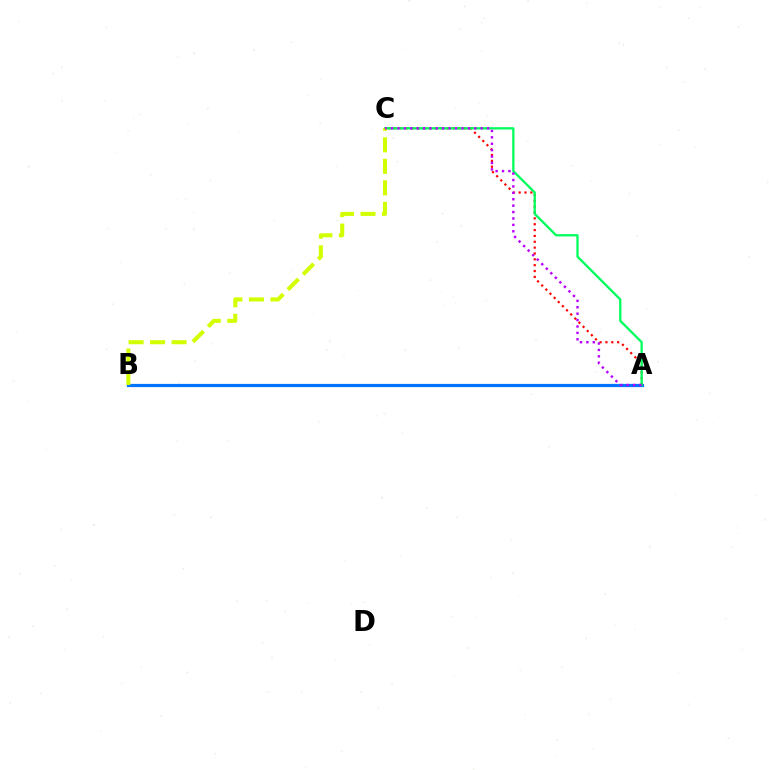{('A', 'C'): [{'color': '#ff0000', 'line_style': 'dotted', 'thickness': 1.59}, {'color': '#00ff5c', 'line_style': 'solid', 'thickness': 1.65}, {'color': '#b900ff', 'line_style': 'dotted', 'thickness': 1.74}], ('A', 'B'): [{'color': '#0074ff', 'line_style': 'solid', 'thickness': 2.31}], ('B', 'C'): [{'color': '#d1ff00', 'line_style': 'dashed', 'thickness': 2.92}]}